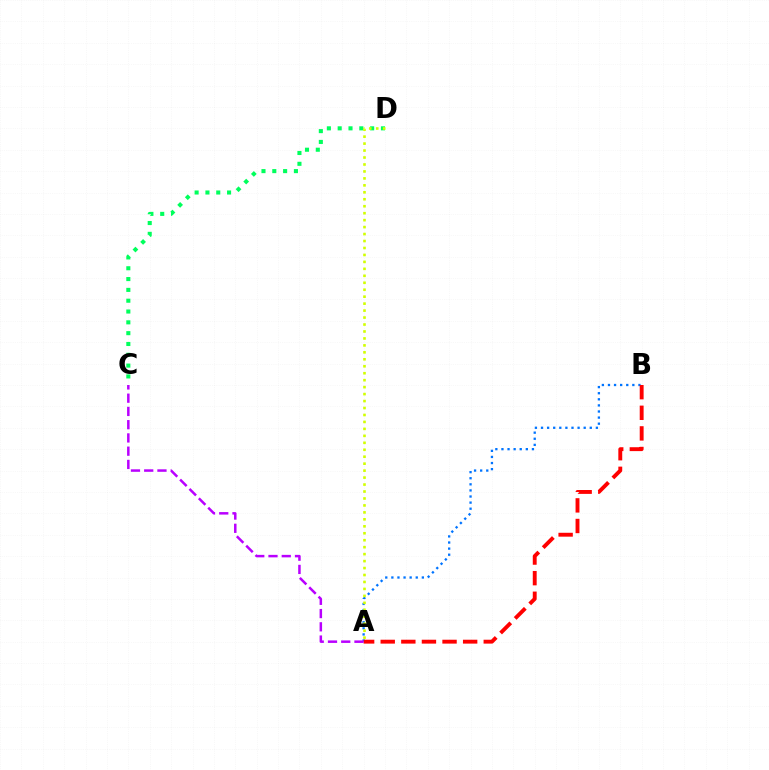{('A', 'B'): [{'color': '#0074ff', 'line_style': 'dotted', 'thickness': 1.66}, {'color': '#ff0000', 'line_style': 'dashed', 'thickness': 2.8}], ('C', 'D'): [{'color': '#00ff5c', 'line_style': 'dotted', 'thickness': 2.94}], ('A', 'D'): [{'color': '#d1ff00', 'line_style': 'dotted', 'thickness': 1.89}], ('A', 'C'): [{'color': '#b900ff', 'line_style': 'dashed', 'thickness': 1.8}]}